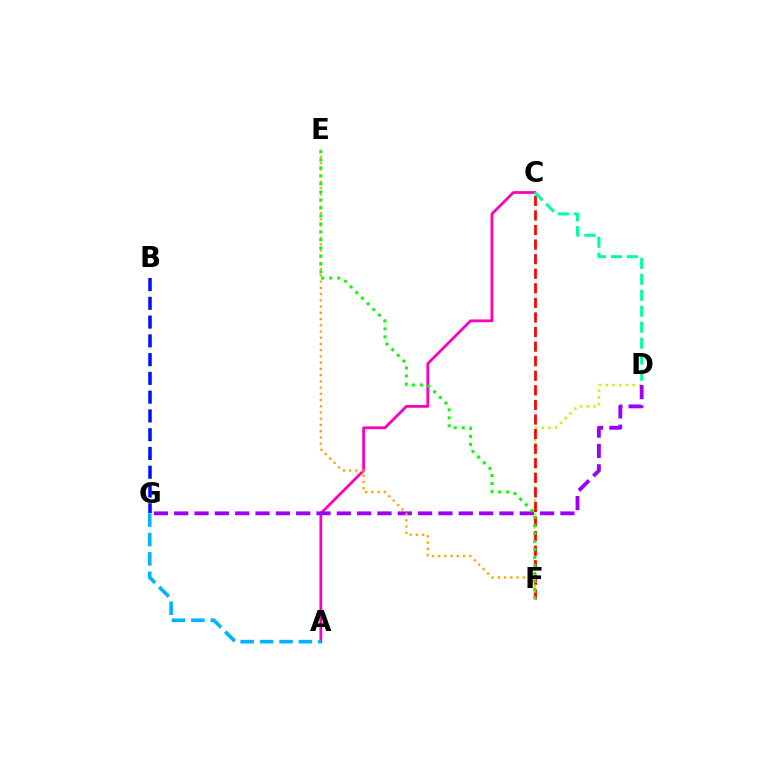{('A', 'C'): [{'color': '#ff00bd', 'line_style': 'solid', 'thickness': 2.0}], ('D', 'F'): [{'color': '#b3ff00', 'line_style': 'dotted', 'thickness': 1.83}], ('D', 'G'): [{'color': '#9b00ff', 'line_style': 'dashed', 'thickness': 2.76}], ('C', 'F'): [{'color': '#ff0000', 'line_style': 'dashed', 'thickness': 1.98}], ('A', 'G'): [{'color': '#00b5ff', 'line_style': 'dashed', 'thickness': 2.64}], ('B', 'G'): [{'color': '#0010ff', 'line_style': 'dashed', 'thickness': 2.55}], ('C', 'D'): [{'color': '#00ff9d', 'line_style': 'dashed', 'thickness': 2.17}], ('E', 'F'): [{'color': '#ffa500', 'line_style': 'dotted', 'thickness': 1.69}, {'color': '#08ff00', 'line_style': 'dotted', 'thickness': 2.17}]}